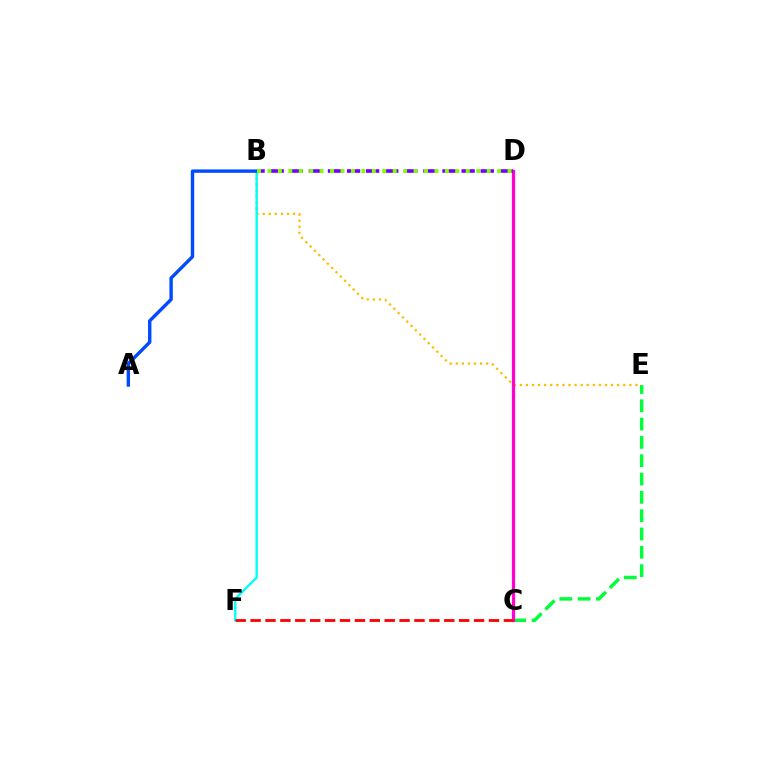{('C', 'E'): [{'color': '#00ff39', 'line_style': 'dashed', 'thickness': 2.49}], ('B', 'E'): [{'color': '#ffbd00', 'line_style': 'dotted', 'thickness': 1.65}], ('B', 'F'): [{'color': '#00fff6', 'line_style': 'solid', 'thickness': 1.71}], ('C', 'D'): [{'color': '#ff00cf', 'line_style': 'solid', 'thickness': 2.34}], ('C', 'F'): [{'color': '#ff0000', 'line_style': 'dashed', 'thickness': 2.02}], ('A', 'B'): [{'color': '#004bff', 'line_style': 'solid', 'thickness': 2.44}], ('B', 'D'): [{'color': '#7200ff', 'line_style': 'dashed', 'thickness': 2.59}, {'color': '#84ff00', 'line_style': 'dotted', 'thickness': 2.84}]}